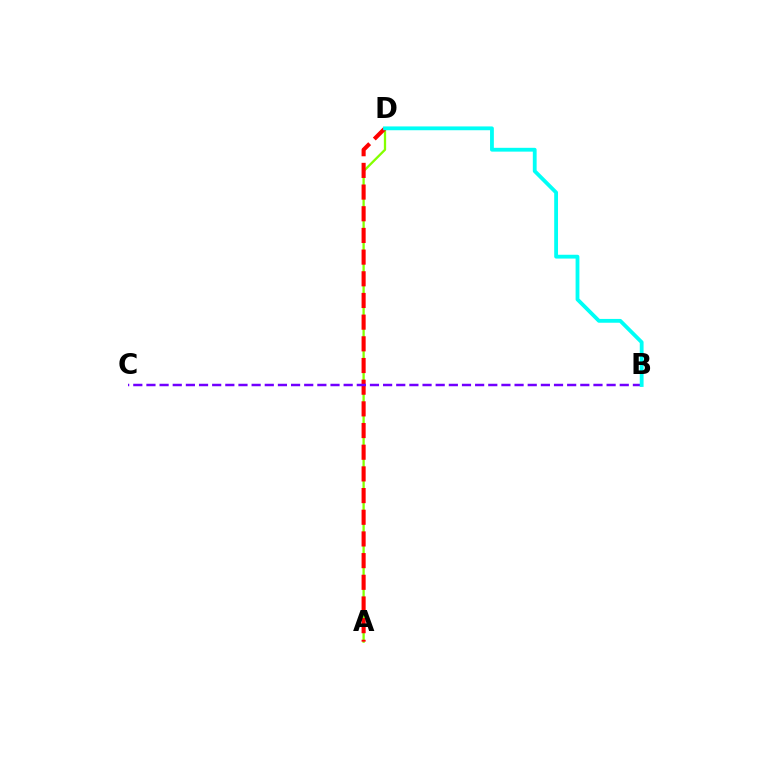{('A', 'D'): [{'color': '#84ff00', 'line_style': 'solid', 'thickness': 1.65}, {'color': '#ff0000', 'line_style': 'dashed', 'thickness': 2.95}], ('B', 'C'): [{'color': '#7200ff', 'line_style': 'dashed', 'thickness': 1.79}], ('B', 'D'): [{'color': '#00fff6', 'line_style': 'solid', 'thickness': 2.74}]}